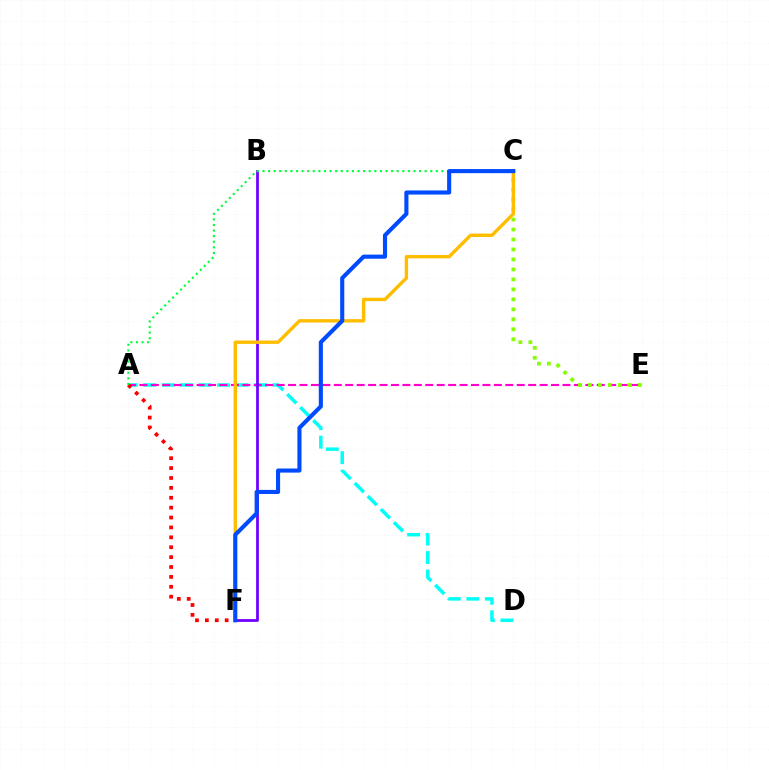{('A', 'D'): [{'color': '#00fff6', 'line_style': 'dashed', 'thickness': 2.51}], ('A', 'E'): [{'color': '#ff00cf', 'line_style': 'dashed', 'thickness': 1.55}], ('A', 'F'): [{'color': '#ff0000', 'line_style': 'dotted', 'thickness': 2.69}], ('B', 'F'): [{'color': '#7200ff', 'line_style': 'solid', 'thickness': 2.0}], ('A', 'C'): [{'color': '#00ff39', 'line_style': 'dotted', 'thickness': 1.52}], ('C', 'E'): [{'color': '#84ff00', 'line_style': 'dotted', 'thickness': 2.71}], ('C', 'F'): [{'color': '#ffbd00', 'line_style': 'solid', 'thickness': 2.44}, {'color': '#004bff', 'line_style': 'solid', 'thickness': 2.96}]}